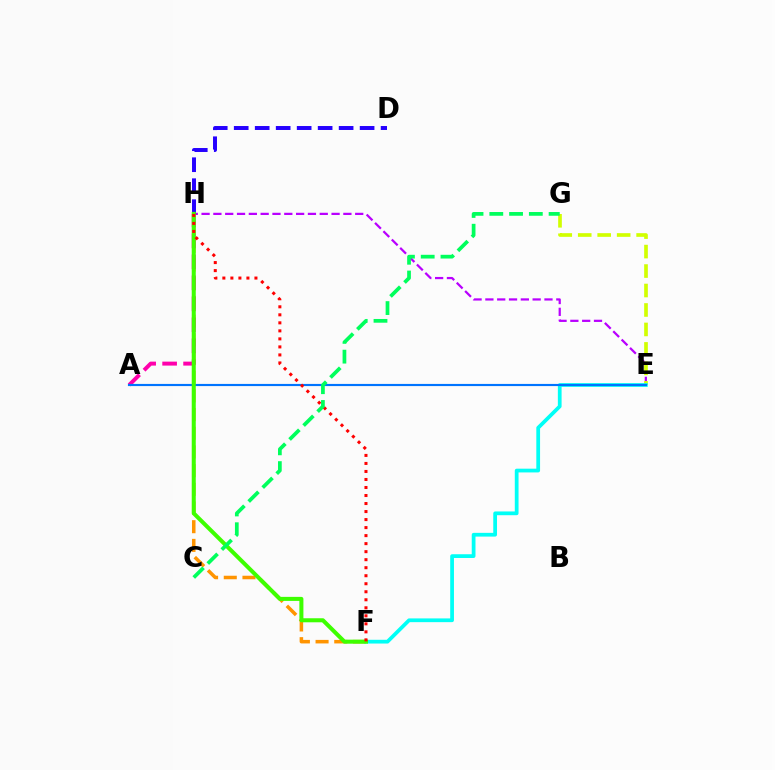{('E', 'H'): [{'color': '#b900ff', 'line_style': 'dashed', 'thickness': 1.61}], ('D', 'H'): [{'color': '#2500ff', 'line_style': 'dashed', 'thickness': 2.85}], ('F', 'H'): [{'color': '#ff9400', 'line_style': 'dashed', 'thickness': 2.54}, {'color': '#3dff00', 'line_style': 'solid', 'thickness': 2.9}, {'color': '#ff0000', 'line_style': 'dotted', 'thickness': 2.18}], ('E', 'G'): [{'color': '#d1ff00', 'line_style': 'dashed', 'thickness': 2.64}], ('A', 'H'): [{'color': '#ff00ac', 'line_style': 'dashed', 'thickness': 2.85}], ('E', 'F'): [{'color': '#00fff6', 'line_style': 'solid', 'thickness': 2.7}], ('A', 'E'): [{'color': '#0074ff', 'line_style': 'solid', 'thickness': 1.55}], ('C', 'G'): [{'color': '#00ff5c', 'line_style': 'dashed', 'thickness': 2.68}]}